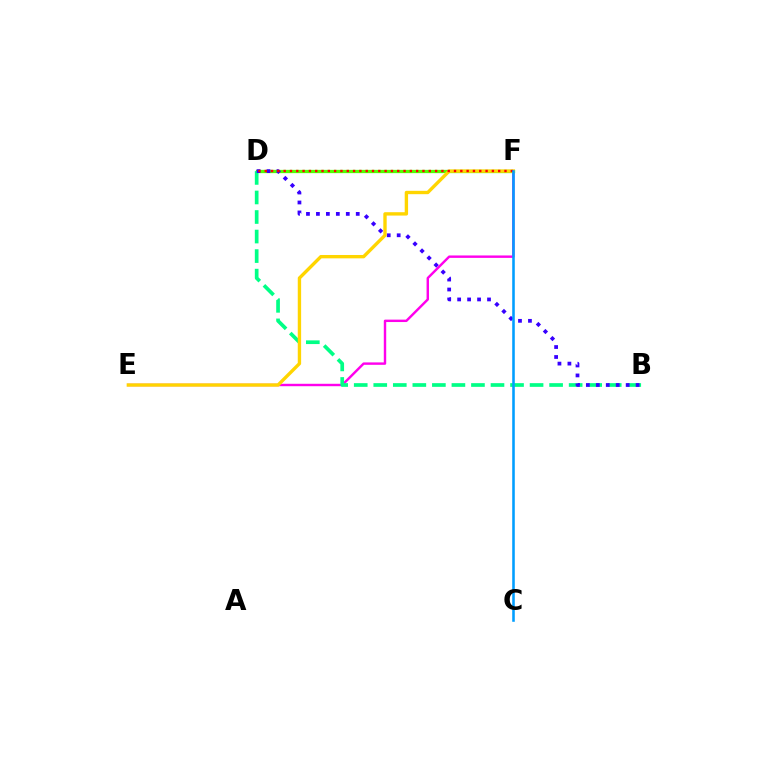{('E', 'F'): [{'color': '#ff00ed', 'line_style': 'solid', 'thickness': 1.74}, {'color': '#ffd500', 'line_style': 'solid', 'thickness': 2.42}], ('D', 'F'): [{'color': '#4fff00', 'line_style': 'solid', 'thickness': 2.35}, {'color': '#ff0000', 'line_style': 'dotted', 'thickness': 1.71}], ('B', 'D'): [{'color': '#00ff86', 'line_style': 'dashed', 'thickness': 2.65}, {'color': '#3700ff', 'line_style': 'dotted', 'thickness': 2.71}], ('C', 'F'): [{'color': '#009eff', 'line_style': 'solid', 'thickness': 1.85}]}